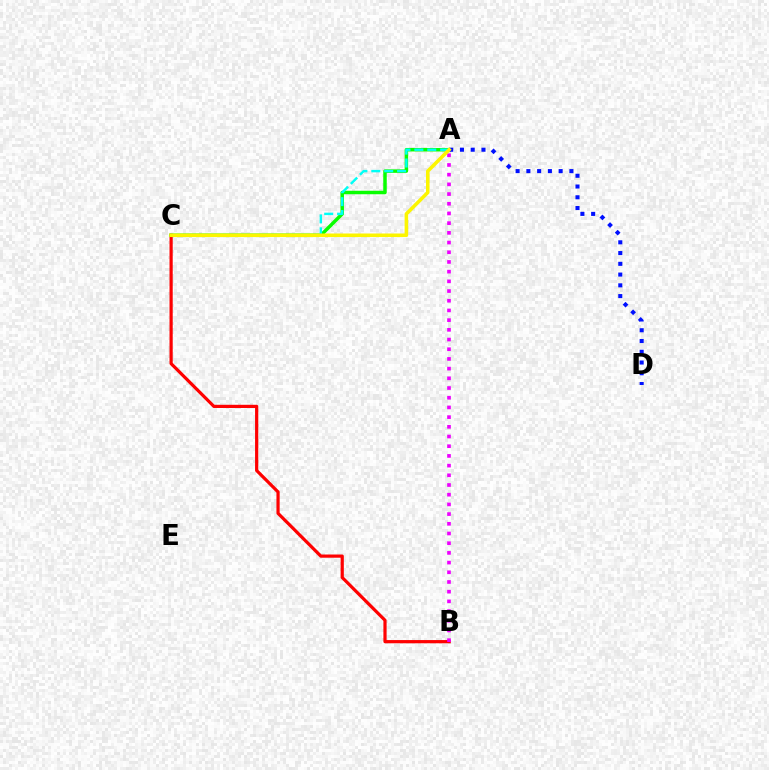{('B', 'C'): [{'color': '#ff0000', 'line_style': 'solid', 'thickness': 2.31}], ('A', 'C'): [{'color': '#08ff00', 'line_style': 'solid', 'thickness': 2.51}, {'color': '#00fff6', 'line_style': 'dashed', 'thickness': 1.75}, {'color': '#fcf500', 'line_style': 'solid', 'thickness': 2.56}], ('A', 'D'): [{'color': '#0010ff', 'line_style': 'dotted', 'thickness': 2.92}], ('A', 'B'): [{'color': '#ee00ff', 'line_style': 'dotted', 'thickness': 2.63}]}